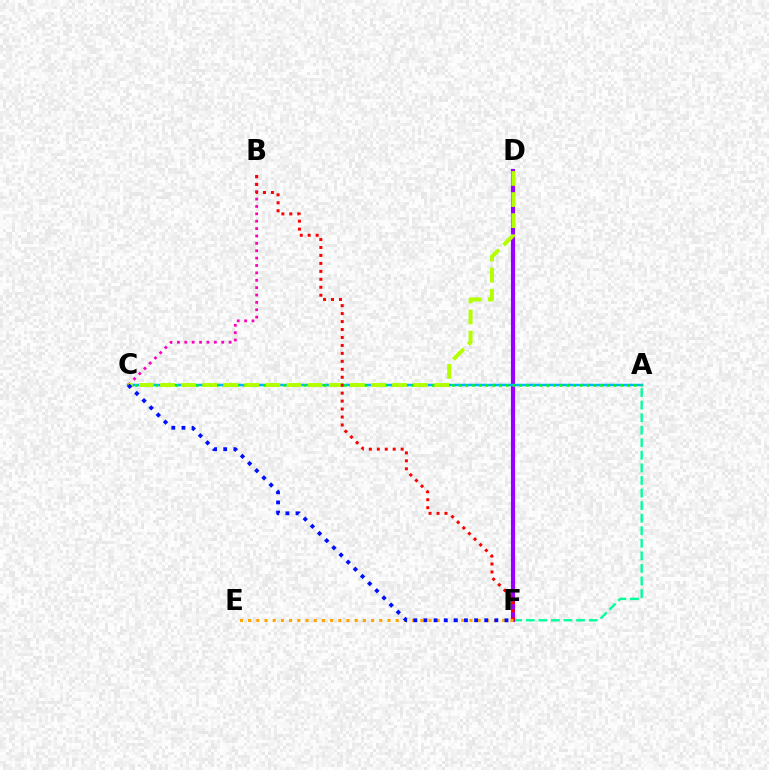{('A', 'F'): [{'color': '#00ff9d', 'line_style': 'dashed', 'thickness': 1.71}], ('D', 'F'): [{'color': '#9b00ff', 'line_style': 'solid', 'thickness': 2.96}], ('A', 'C'): [{'color': '#00b5ff', 'line_style': 'solid', 'thickness': 1.8}, {'color': '#08ff00', 'line_style': 'dotted', 'thickness': 1.83}], ('B', 'C'): [{'color': '#ff00bd', 'line_style': 'dotted', 'thickness': 2.01}], ('C', 'D'): [{'color': '#b3ff00', 'line_style': 'dashed', 'thickness': 2.87}], ('B', 'F'): [{'color': '#ff0000', 'line_style': 'dotted', 'thickness': 2.16}], ('E', 'F'): [{'color': '#ffa500', 'line_style': 'dotted', 'thickness': 2.23}], ('C', 'F'): [{'color': '#0010ff', 'line_style': 'dotted', 'thickness': 2.75}]}